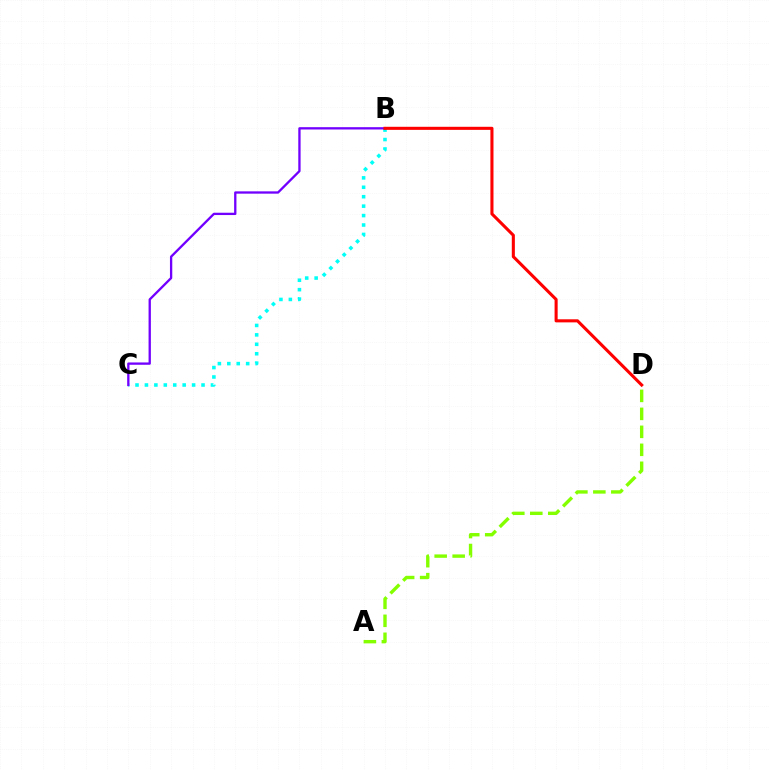{('B', 'C'): [{'color': '#00fff6', 'line_style': 'dotted', 'thickness': 2.56}, {'color': '#7200ff', 'line_style': 'solid', 'thickness': 1.67}], ('A', 'D'): [{'color': '#84ff00', 'line_style': 'dashed', 'thickness': 2.44}], ('B', 'D'): [{'color': '#ff0000', 'line_style': 'solid', 'thickness': 2.22}]}